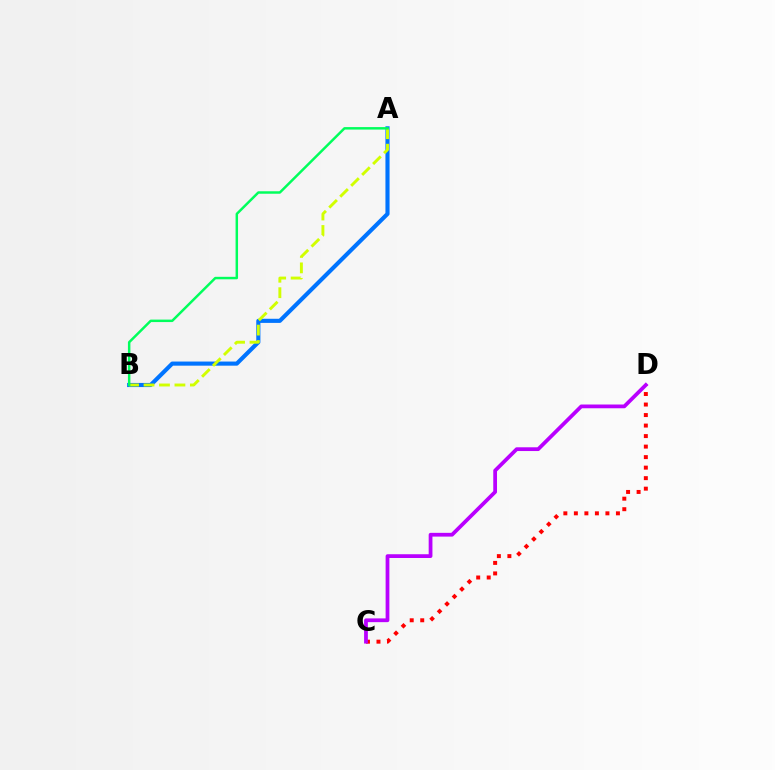{('C', 'D'): [{'color': '#ff0000', 'line_style': 'dotted', 'thickness': 2.86}, {'color': '#b900ff', 'line_style': 'solid', 'thickness': 2.7}], ('A', 'B'): [{'color': '#0074ff', 'line_style': 'solid', 'thickness': 2.97}, {'color': '#d1ff00', 'line_style': 'dashed', 'thickness': 2.1}, {'color': '#00ff5c', 'line_style': 'solid', 'thickness': 1.78}]}